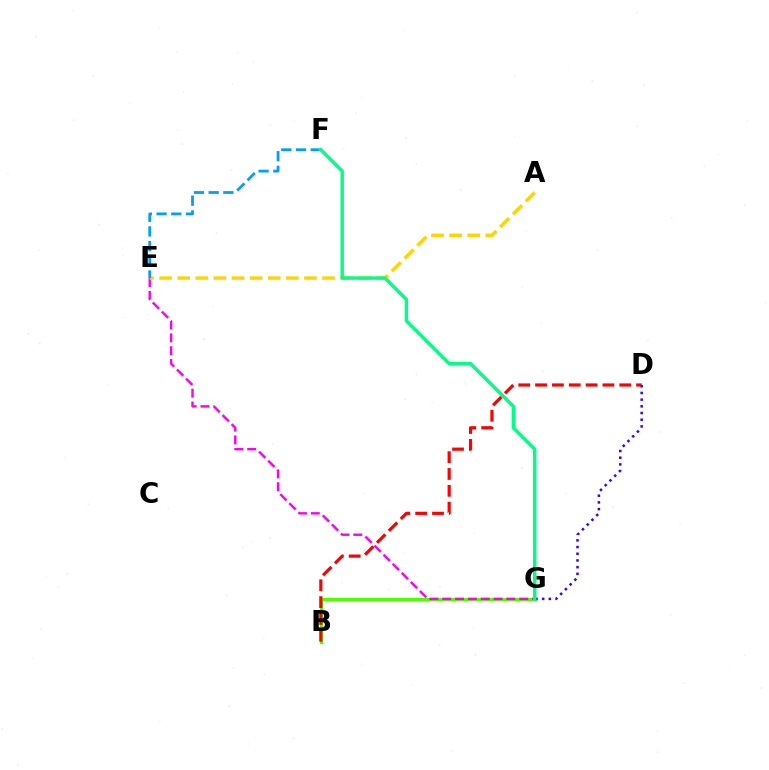{('B', 'G'): [{'color': '#4fff00', 'line_style': 'solid', 'thickness': 2.36}], ('B', 'D'): [{'color': '#ff0000', 'line_style': 'dashed', 'thickness': 2.29}], ('E', 'G'): [{'color': '#ff00ed', 'line_style': 'dashed', 'thickness': 1.74}], ('D', 'G'): [{'color': '#3700ff', 'line_style': 'dotted', 'thickness': 1.82}], ('A', 'E'): [{'color': '#ffd500', 'line_style': 'dashed', 'thickness': 2.46}], ('E', 'F'): [{'color': '#009eff', 'line_style': 'dashed', 'thickness': 2.0}], ('F', 'G'): [{'color': '#00ff86', 'line_style': 'solid', 'thickness': 2.46}]}